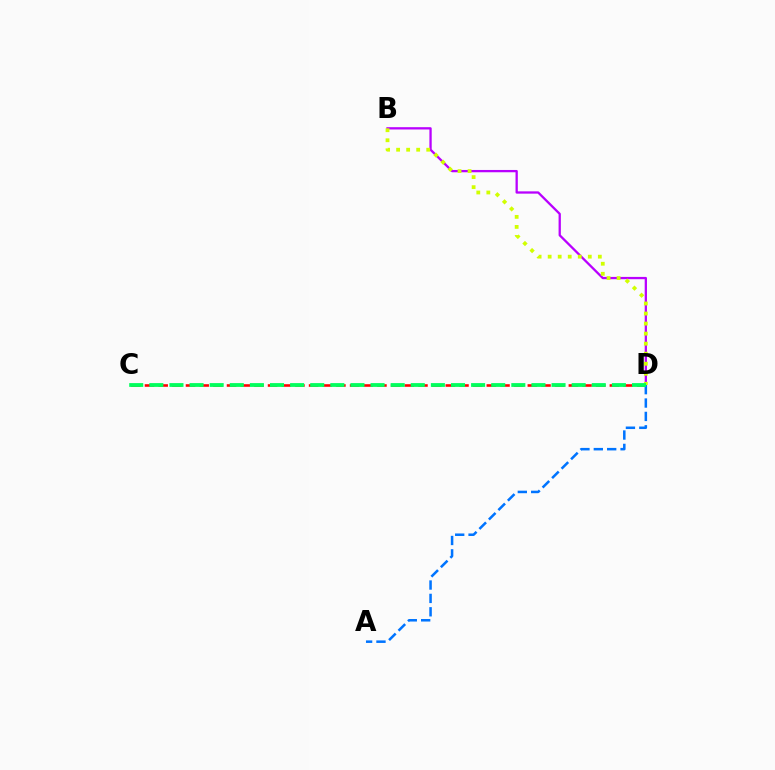{('B', 'D'): [{'color': '#b900ff', 'line_style': 'solid', 'thickness': 1.65}, {'color': '#d1ff00', 'line_style': 'dotted', 'thickness': 2.73}], ('C', 'D'): [{'color': '#ff0000', 'line_style': 'dashed', 'thickness': 1.86}, {'color': '#00ff5c', 'line_style': 'dashed', 'thickness': 2.73}], ('A', 'D'): [{'color': '#0074ff', 'line_style': 'dashed', 'thickness': 1.82}]}